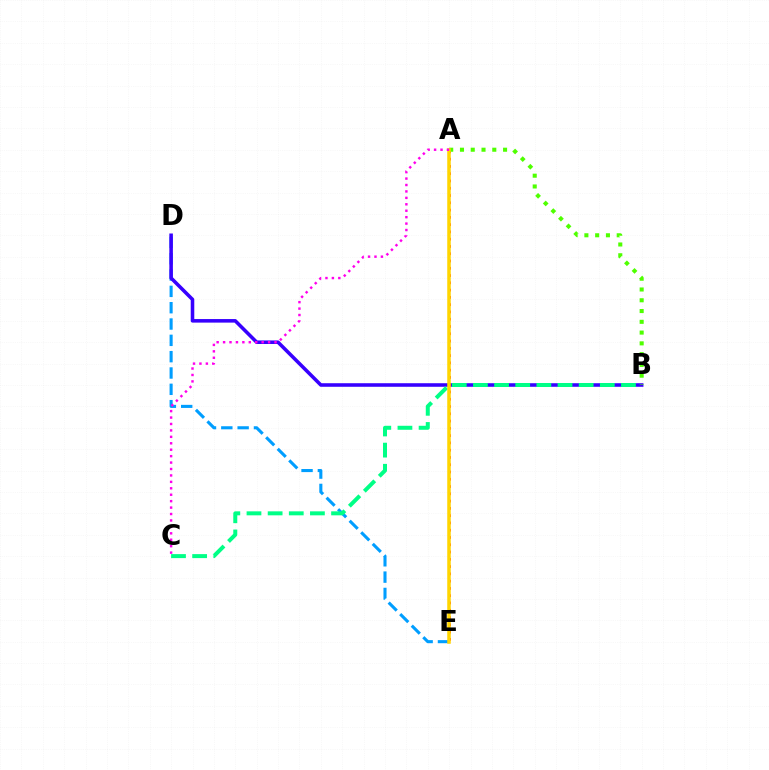{('D', 'E'): [{'color': '#009eff', 'line_style': 'dashed', 'thickness': 2.22}], ('B', 'D'): [{'color': '#3700ff', 'line_style': 'solid', 'thickness': 2.56}], ('A', 'E'): [{'color': '#ff0000', 'line_style': 'dotted', 'thickness': 1.98}, {'color': '#ffd500', 'line_style': 'solid', 'thickness': 2.53}], ('B', 'C'): [{'color': '#00ff86', 'line_style': 'dashed', 'thickness': 2.87}], ('A', 'B'): [{'color': '#4fff00', 'line_style': 'dotted', 'thickness': 2.93}], ('A', 'C'): [{'color': '#ff00ed', 'line_style': 'dotted', 'thickness': 1.75}]}